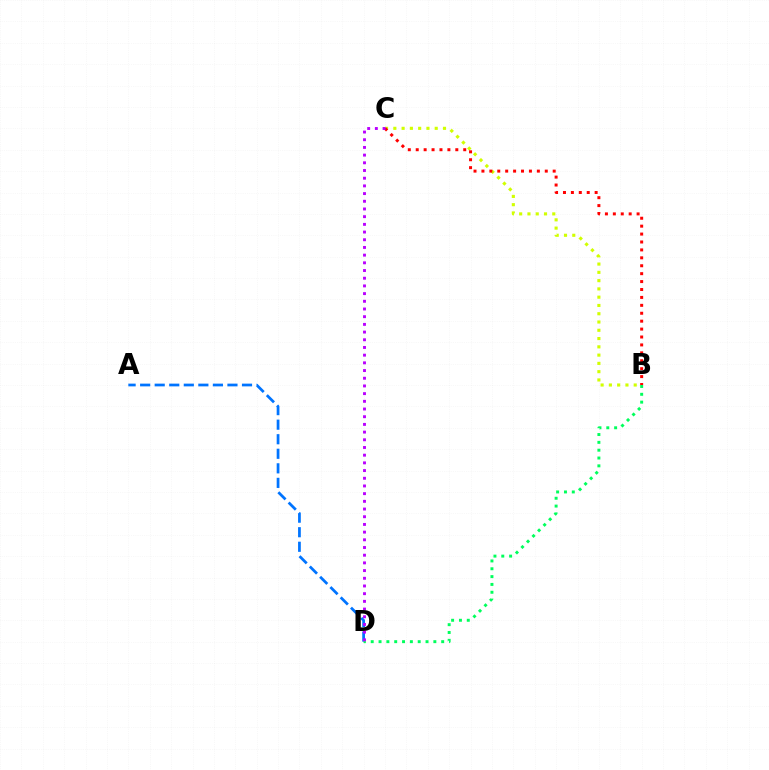{('A', 'D'): [{'color': '#0074ff', 'line_style': 'dashed', 'thickness': 1.98}], ('B', 'C'): [{'color': '#d1ff00', 'line_style': 'dotted', 'thickness': 2.25}, {'color': '#ff0000', 'line_style': 'dotted', 'thickness': 2.15}], ('B', 'D'): [{'color': '#00ff5c', 'line_style': 'dotted', 'thickness': 2.13}], ('C', 'D'): [{'color': '#b900ff', 'line_style': 'dotted', 'thickness': 2.09}]}